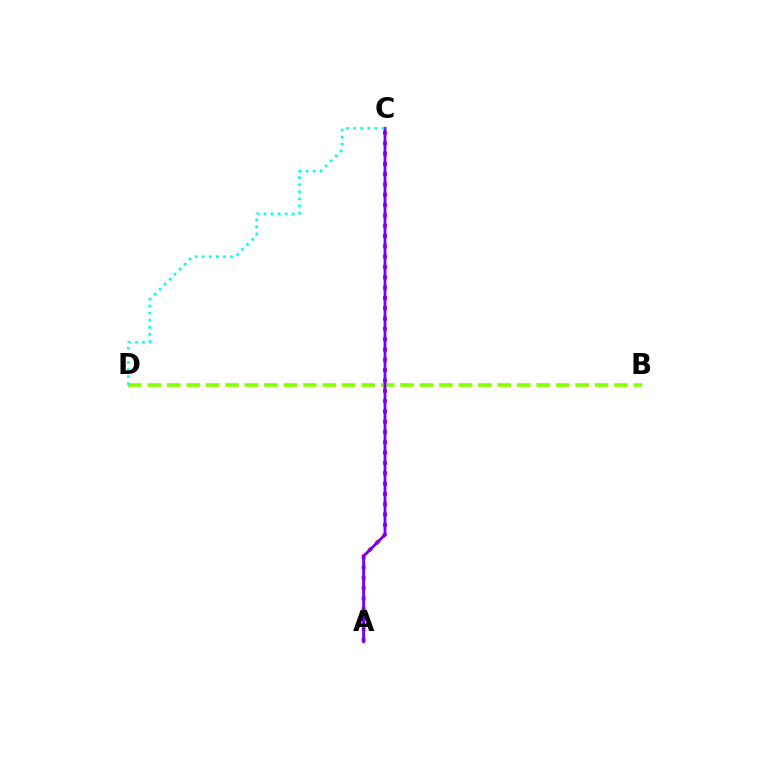{('A', 'C'): [{'color': '#ff0000', 'line_style': 'dotted', 'thickness': 2.8}, {'color': '#7200ff', 'line_style': 'solid', 'thickness': 2.02}], ('B', 'D'): [{'color': '#84ff00', 'line_style': 'dashed', 'thickness': 2.64}], ('C', 'D'): [{'color': '#00fff6', 'line_style': 'dotted', 'thickness': 1.92}]}